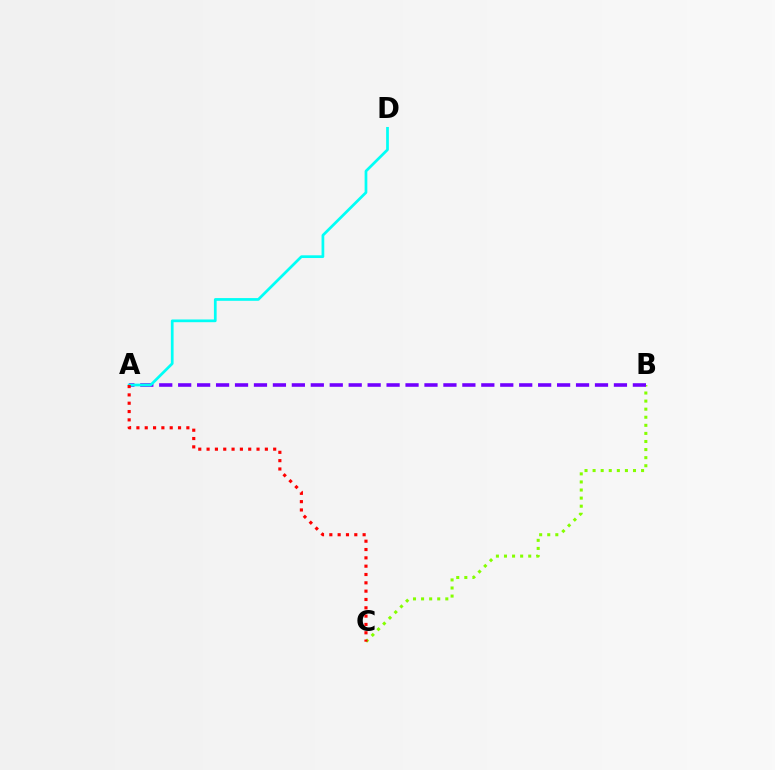{('B', 'C'): [{'color': '#84ff00', 'line_style': 'dotted', 'thickness': 2.2}], ('A', 'B'): [{'color': '#7200ff', 'line_style': 'dashed', 'thickness': 2.57}], ('A', 'D'): [{'color': '#00fff6', 'line_style': 'solid', 'thickness': 1.96}], ('A', 'C'): [{'color': '#ff0000', 'line_style': 'dotted', 'thickness': 2.26}]}